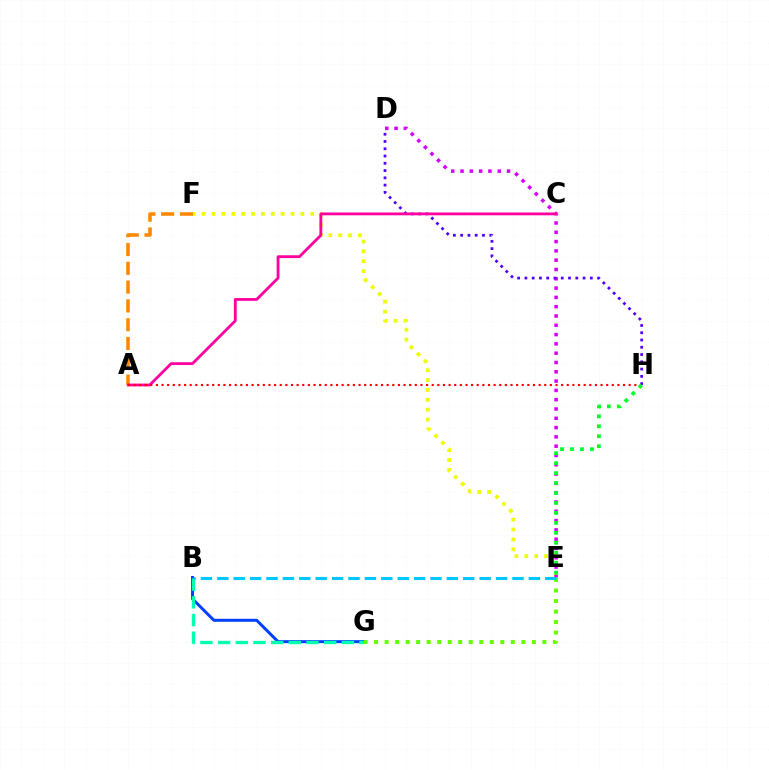{('E', 'F'): [{'color': '#eeff00', 'line_style': 'dotted', 'thickness': 2.68}], ('D', 'E'): [{'color': '#d600ff', 'line_style': 'dotted', 'thickness': 2.53}], ('D', 'H'): [{'color': '#4f00ff', 'line_style': 'dotted', 'thickness': 1.98}], ('B', 'G'): [{'color': '#003fff', 'line_style': 'solid', 'thickness': 2.14}, {'color': '#00ffaf', 'line_style': 'dashed', 'thickness': 2.4}], ('A', 'F'): [{'color': '#ff8800', 'line_style': 'dashed', 'thickness': 2.55}], ('A', 'C'): [{'color': '#ff00a0', 'line_style': 'solid', 'thickness': 2.03}], ('E', 'G'): [{'color': '#66ff00', 'line_style': 'dotted', 'thickness': 2.86}], ('A', 'H'): [{'color': '#ff0000', 'line_style': 'dotted', 'thickness': 1.53}], ('B', 'E'): [{'color': '#00c7ff', 'line_style': 'dashed', 'thickness': 2.23}], ('E', 'H'): [{'color': '#00ff27', 'line_style': 'dotted', 'thickness': 2.7}]}